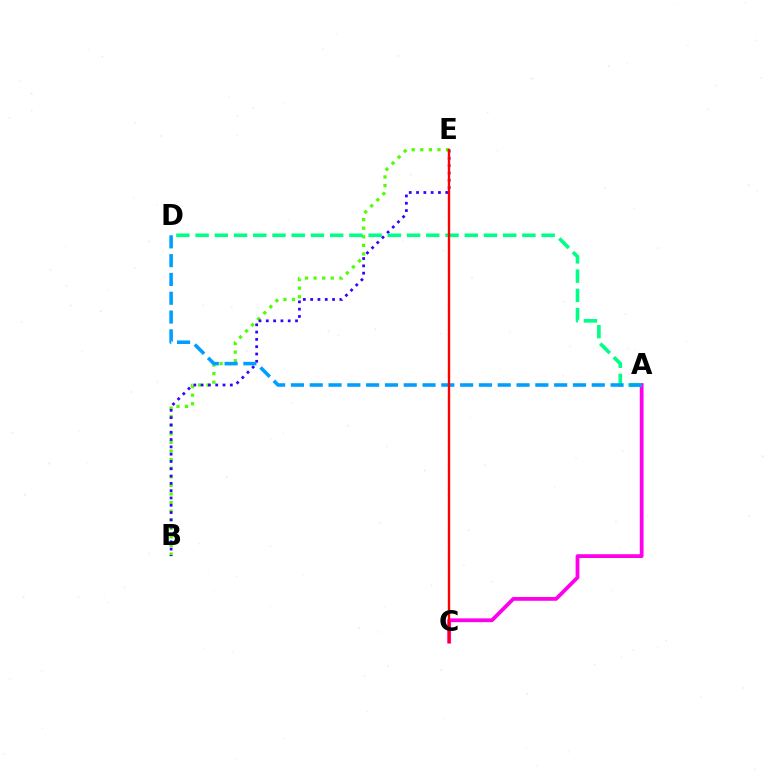{('C', 'E'): [{'color': '#ffd500', 'line_style': 'dotted', 'thickness': 1.61}, {'color': '#ff0000', 'line_style': 'solid', 'thickness': 1.7}], ('A', 'C'): [{'color': '#ff00ed', 'line_style': 'solid', 'thickness': 2.72}], ('B', 'E'): [{'color': '#4fff00', 'line_style': 'dotted', 'thickness': 2.33}, {'color': '#3700ff', 'line_style': 'dotted', 'thickness': 1.98}], ('A', 'D'): [{'color': '#00ff86', 'line_style': 'dashed', 'thickness': 2.61}, {'color': '#009eff', 'line_style': 'dashed', 'thickness': 2.55}]}